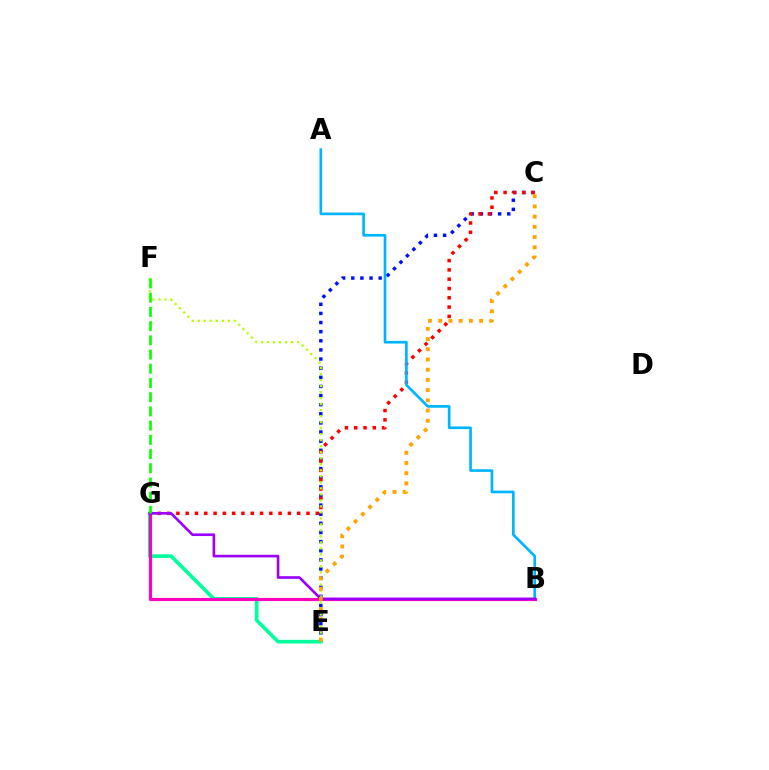{('C', 'E'): [{'color': '#0010ff', 'line_style': 'dotted', 'thickness': 2.48}, {'color': '#ffa500', 'line_style': 'dotted', 'thickness': 2.78}], ('E', 'G'): [{'color': '#00ff9d', 'line_style': 'solid', 'thickness': 2.62}], ('C', 'G'): [{'color': '#ff0000', 'line_style': 'dotted', 'thickness': 2.52}], ('E', 'F'): [{'color': '#b3ff00', 'line_style': 'dotted', 'thickness': 1.63}], ('A', 'B'): [{'color': '#00b5ff', 'line_style': 'solid', 'thickness': 1.93}], ('B', 'G'): [{'color': '#ff00bd', 'line_style': 'solid', 'thickness': 2.27}, {'color': '#9b00ff', 'line_style': 'solid', 'thickness': 1.9}], ('F', 'G'): [{'color': '#08ff00', 'line_style': 'dashed', 'thickness': 1.93}]}